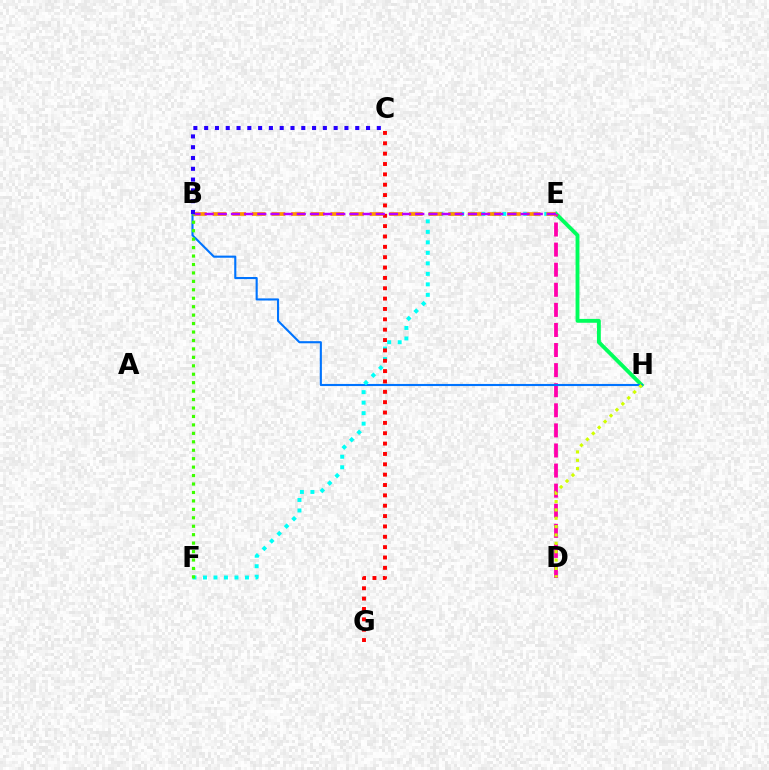{('E', 'H'): [{'color': '#00ff5c', 'line_style': 'solid', 'thickness': 2.78}], ('D', 'E'): [{'color': '#ff00ac', 'line_style': 'dashed', 'thickness': 2.73}], ('B', 'H'): [{'color': '#0074ff', 'line_style': 'solid', 'thickness': 1.53}], ('E', 'F'): [{'color': '#00fff6', 'line_style': 'dotted', 'thickness': 2.85}], ('C', 'G'): [{'color': '#ff0000', 'line_style': 'dotted', 'thickness': 2.81}], ('B', 'E'): [{'color': '#ff9400', 'line_style': 'dashed', 'thickness': 2.67}, {'color': '#b900ff', 'line_style': 'dashed', 'thickness': 1.79}], ('B', 'F'): [{'color': '#3dff00', 'line_style': 'dotted', 'thickness': 2.29}], ('D', 'H'): [{'color': '#d1ff00', 'line_style': 'dotted', 'thickness': 2.27}], ('B', 'C'): [{'color': '#2500ff', 'line_style': 'dotted', 'thickness': 2.93}]}